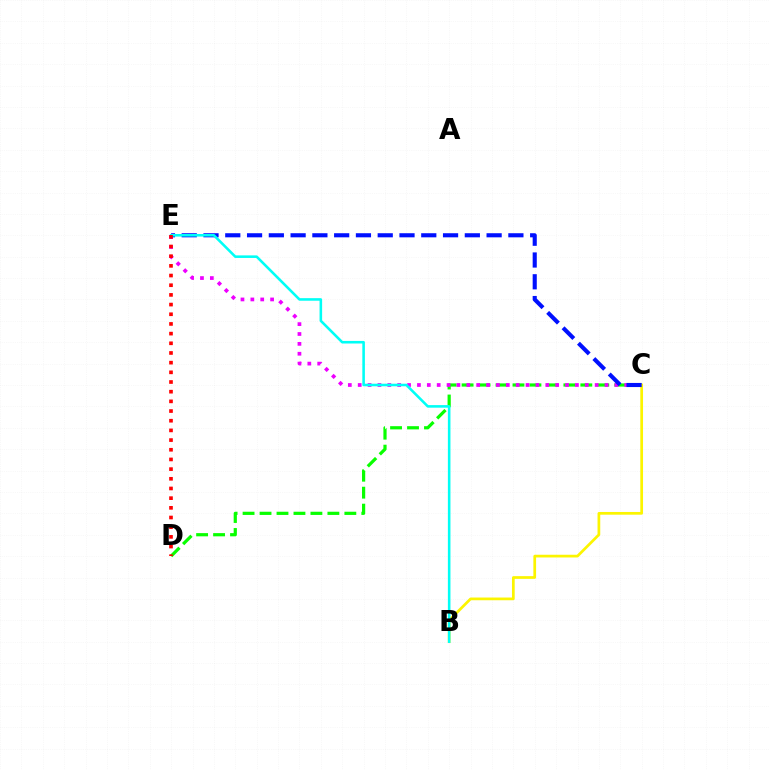{('C', 'D'): [{'color': '#08ff00', 'line_style': 'dashed', 'thickness': 2.3}], ('B', 'C'): [{'color': '#fcf500', 'line_style': 'solid', 'thickness': 1.96}], ('C', 'E'): [{'color': '#ee00ff', 'line_style': 'dotted', 'thickness': 2.68}, {'color': '#0010ff', 'line_style': 'dashed', 'thickness': 2.96}], ('B', 'E'): [{'color': '#00fff6', 'line_style': 'solid', 'thickness': 1.85}], ('D', 'E'): [{'color': '#ff0000', 'line_style': 'dotted', 'thickness': 2.63}]}